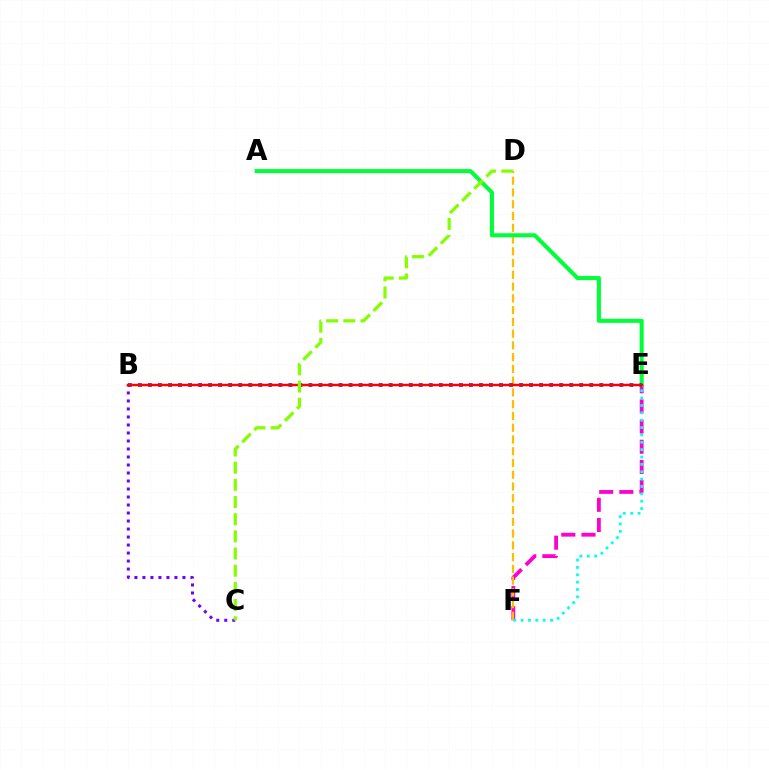{('E', 'F'): [{'color': '#ff00cf', 'line_style': 'dashed', 'thickness': 2.74}, {'color': '#00fff6', 'line_style': 'dotted', 'thickness': 2.0}], ('D', 'F'): [{'color': '#ffbd00', 'line_style': 'dashed', 'thickness': 1.6}], ('A', 'E'): [{'color': '#00ff39', 'line_style': 'solid', 'thickness': 2.92}], ('B', 'E'): [{'color': '#004bff', 'line_style': 'dotted', 'thickness': 2.73}, {'color': '#ff0000', 'line_style': 'solid', 'thickness': 1.8}], ('B', 'C'): [{'color': '#7200ff', 'line_style': 'dotted', 'thickness': 2.18}], ('C', 'D'): [{'color': '#84ff00', 'line_style': 'dashed', 'thickness': 2.33}]}